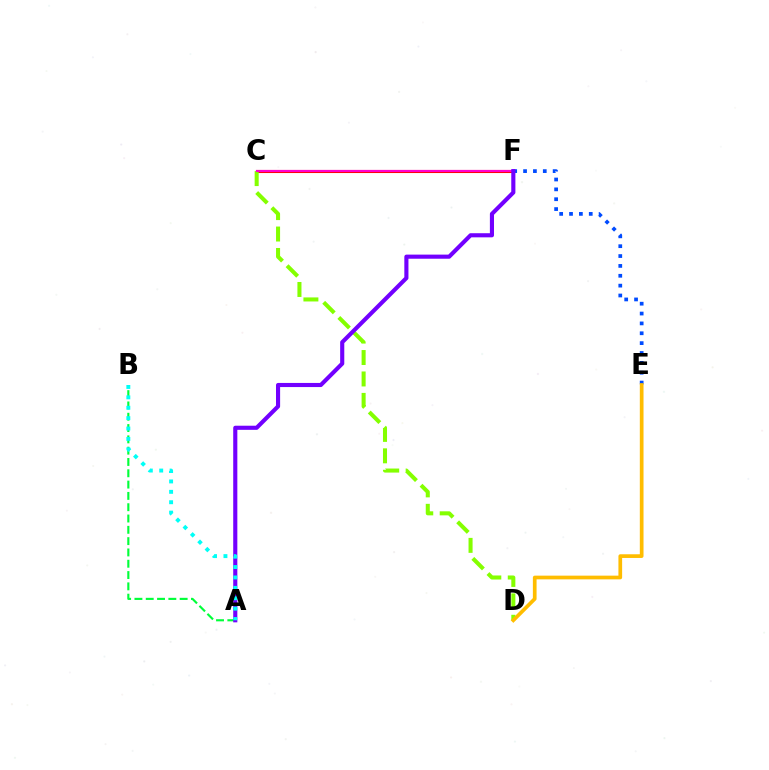{('E', 'F'): [{'color': '#004bff', 'line_style': 'dotted', 'thickness': 2.68}], ('C', 'F'): [{'color': '#ff0000', 'line_style': 'solid', 'thickness': 2.22}, {'color': '#ff00cf', 'line_style': 'solid', 'thickness': 1.54}], ('C', 'D'): [{'color': '#84ff00', 'line_style': 'dashed', 'thickness': 2.91}], ('D', 'E'): [{'color': '#ffbd00', 'line_style': 'solid', 'thickness': 2.67}], ('A', 'B'): [{'color': '#00ff39', 'line_style': 'dashed', 'thickness': 1.54}, {'color': '#00fff6', 'line_style': 'dotted', 'thickness': 2.82}], ('A', 'F'): [{'color': '#7200ff', 'line_style': 'solid', 'thickness': 2.96}]}